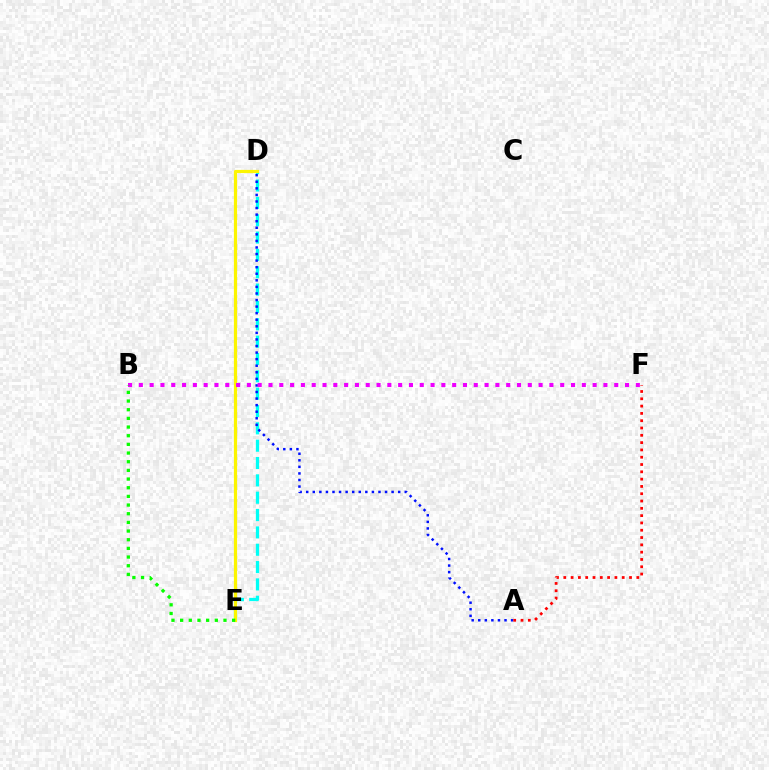{('D', 'E'): [{'color': '#00fff6', 'line_style': 'dashed', 'thickness': 2.36}, {'color': '#fcf500', 'line_style': 'solid', 'thickness': 2.31}], ('A', 'D'): [{'color': '#0010ff', 'line_style': 'dotted', 'thickness': 1.78}], ('B', 'F'): [{'color': '#ee00ff', 'line_style': 'dotted', 'thickness': 2.94}], ('A', 'F'): [{'color': '#ff0000', 'line_style': 'dotted', 'thickness': 1.98}], ('B', 'E'): [{'color': '#08ff00', 'line_style': 'dotted', 'thickness': 2.35}]}